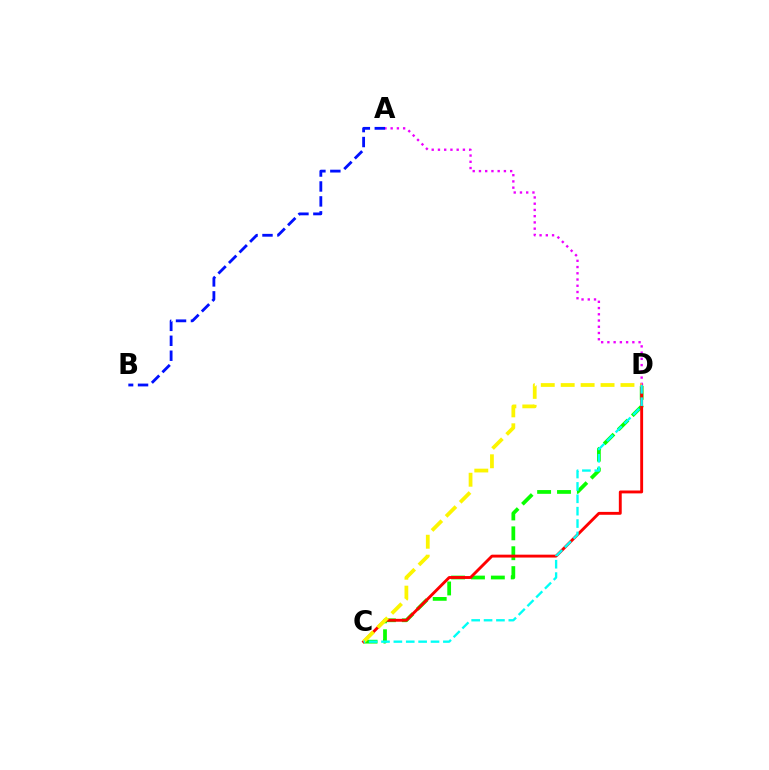{('C', 'D'): [{'color': '#08ff00', 'line_style': 'dashed', 'thickness': 2.7}, {'color': '#ff0000', 'line_style': 'solid', 'thickness': 2.08}, {'color': '#fcf500', 'line_style': 'dashed', 'thickness': 2.71}, {'color': '#00fff6', 'line_style': 'dashed', 'thickness': 1.68}], ('A', 'D'): [{'color': '#ee00ff', 'line_style': 'dotted', 'thickness': 1.7}], ('A', 'B'): [{'color': '#0010ff', 'line_style': 'dashed', 'thickness': 2.03}]}